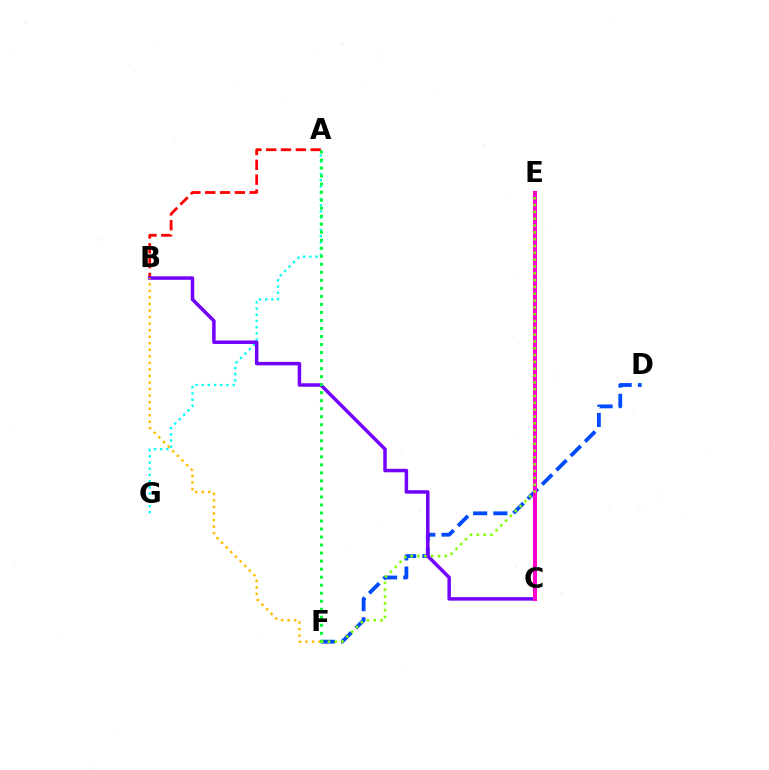{('A', 'G'): [{'color': '#00fff6', 'line_style': 'dotted', 'thickness': 1.69}], ('D', 'F'): [{'color': '#004bff', 'line_style': 'dashed', 'thickness': 2.75}], ('A', 'B'): [{'color': '#ff0000', 'line_style': 'dashed', 'thickness': 2.01}], ('B', 'C'): [{'color': '#7200ff', 'line_style': 'solid', 'thickness': 2.51}], ('B', 'F'): [{'color': '#ffbd00', 'line_style': 'dotted', 'thickness': 1.78}], ('C', 'E'): [{'color': '#ff00cf', 'line_style': 'solid', 'thickness': 2.91}], ('A', 'F'): [{'color': '#00ff39', 'line_style': 'dotted', 'thickness': 2.18}], ('E', 'F'): [{'color': '#84ff00', 'line_style': 'dotted', 'thickness': 1.85}]}